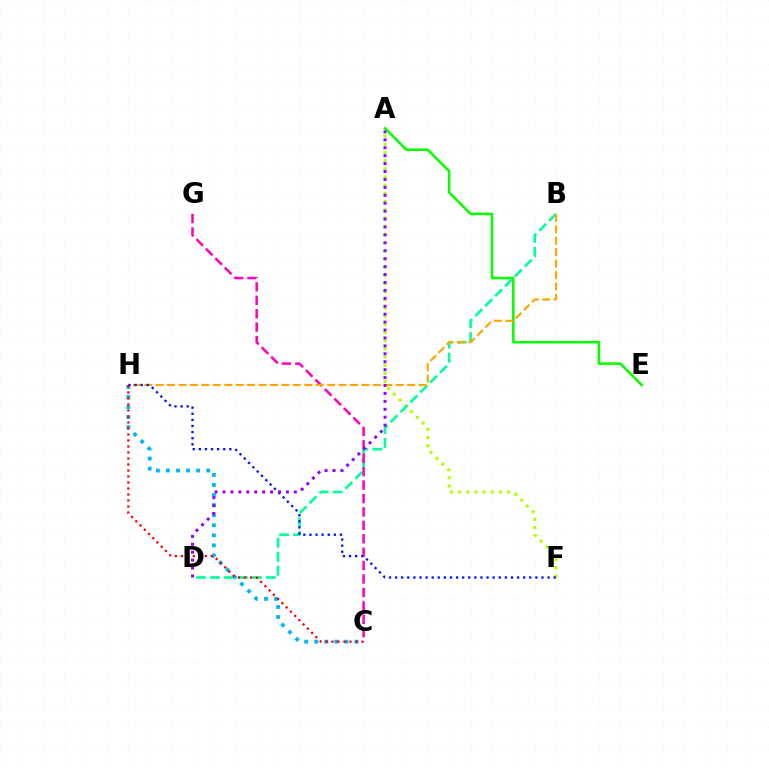{('A', 'F'): [{'color': '#b3ff00', 'line_style': 'dotted', 'thickness': 2.22}], ('C', 'H'): [{'color': '#00b5ff', 'line_style': 'dotted', 'thickness': 2.73}, {'color': '#ff0000', 'line_style': 'dotted', 'thickness': 1.63}], ('B', 'D'): [{'color': '#00ff9d', 'line_style': 'dashed', 'thickness': 1.9}], ('C', 'G'): [{'color': '#ff00bd', 'line_style': 'dashed', 'thickness': 1.82}], ('A', 'E'): [{'color': '#08ff00', 'line_style': 'solid', 'thickness': 1.85}], ('B', 'H'): [{'color': '#ffa500', 'line_style': 'dashed', 'thickness': 1.55}], ('F', 'H'): [{'color': '#0010ff', 'line_style': 'dotted', 'thickness': 1.66}], ('A', 'D'): [{'color': '#9b00ff', 'line_style': 'dotted', 'thickness': 2.15}]}